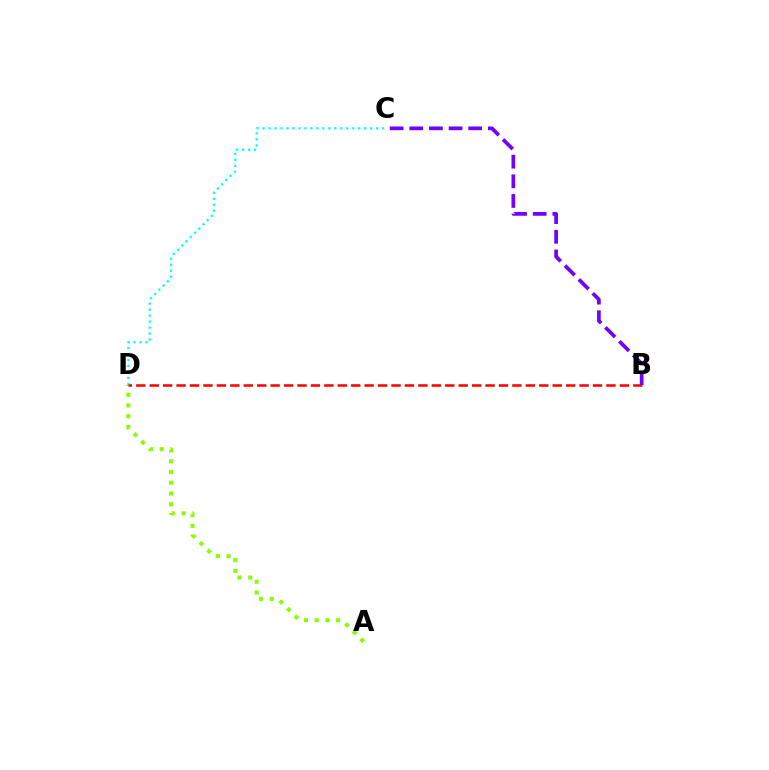{('C', 'D'): [{'color': '#00fff6', 'line_style': 'dotted', 'thickness': 1.62}], ('A', 'D'): [{'color': '#84ff00', 'line_style': 'dotted', 'thickness': 2.92}], ('B', 'D'): [{'color': '#ff0000', 'line_style': 'dashed', 'thickness': 1.82}], ('B', 'C'): [{'color': '#7200ff', 'line_style': 'dashed', 'thickness': 2.67}]}